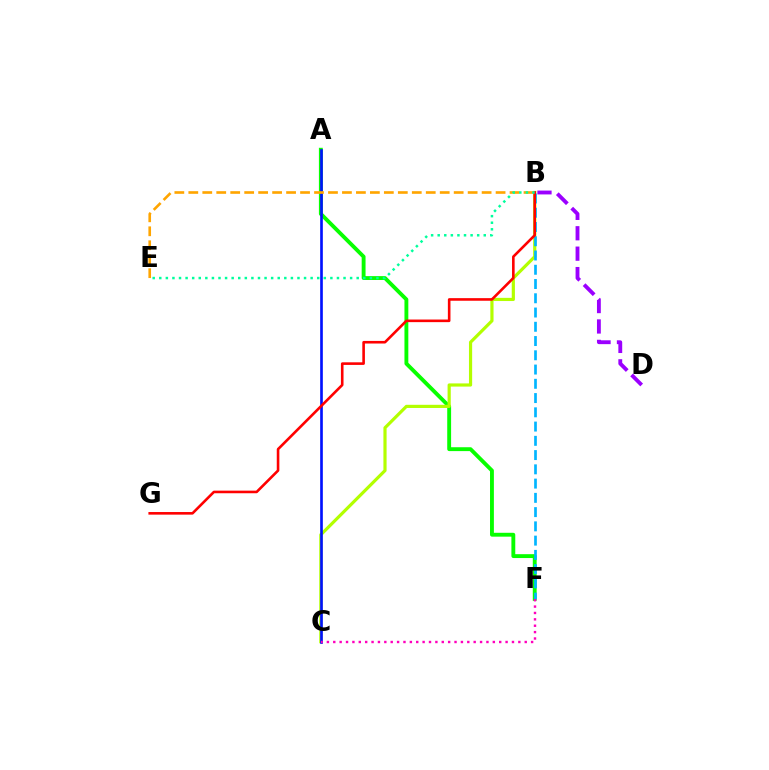{('A', 'F'): [{'color': '#08ff00', 'line_style': 'solid', 'thickness': 2.79}], ('B', 'D'): [{'color': '#9b00ff', 'line_style': 'dashed', 'thickness': 2.77}], ('B', 'C'): [{'color': '#b3ff00', 'line_style': 'solid', 'thickness': 2.29}], ('B', 'F'): [{'color': '#00b5ff', 'line_style': 'dashed', 'thickness': 1.94}], ('A', 'C'): [{'color': '#0010ff', 'line_style': 'solid', 'thickness': 1.91}], ('B', 'E'): [{'color': '#ffa500', 'line_style': 'dashed', 'thickness': 1.9}, {'color': '#00ff9d', 'line_style': 'dotted', 'thickness': 1.79}], ('C', 'F'): [{'color': '#ff00bd', 'line_style': 'dotted', 'thickness': 1.73}], ('B', 'G'): [{'color': '#ff0000', 'line_style': 'solid', 'thickness': 1.87}]}